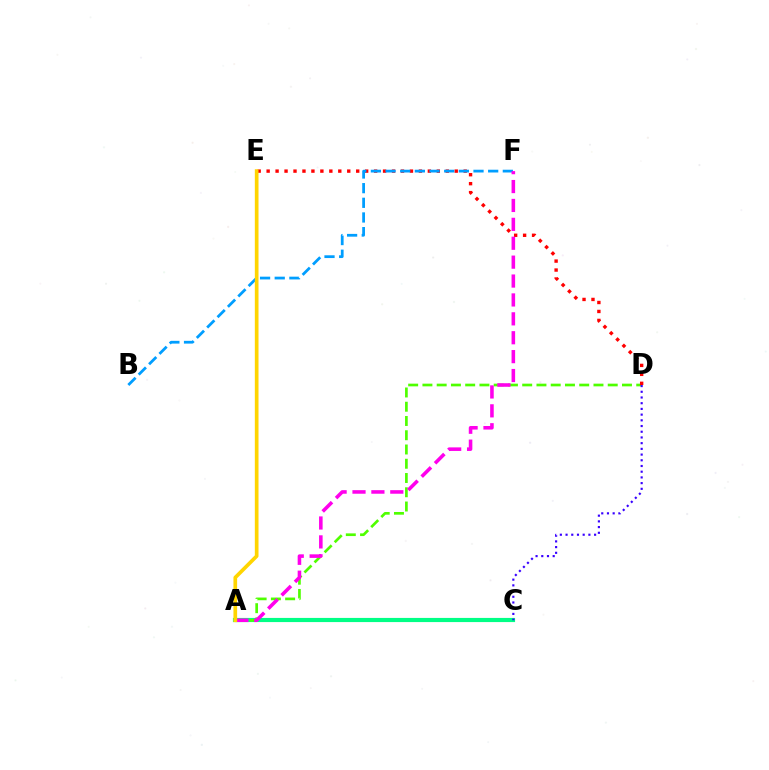{('A', 'C'): [{'color': '#00ff86', 'line_style': 'solid', 'thickness': 2.99}], ('A', 'D'): [{'color': '#4fff00', 'line_style': 'dashed', 'thickness': 1.94}], ('D', 'E'): [{'color': '#ff0000', 'line_style': 'dotted', 'thickness': 2.43}], ('B', 'F'): [{'color': '#009eff', 'line_style': 'dashed', 'thickness': 1.99}], ('A', 'F'): [{'color': '#ff00ed', 'line_style': 'dashed', 'thickness': 2.57}], ('A', 'E'): [{'color': '#ffd500', 'line_style': 'solid', 'thickness': 2.65}], ('C', 'D'): [{'color': '#3700ff', 'line_style': 'dotted', 'thickness': 1.55}]}